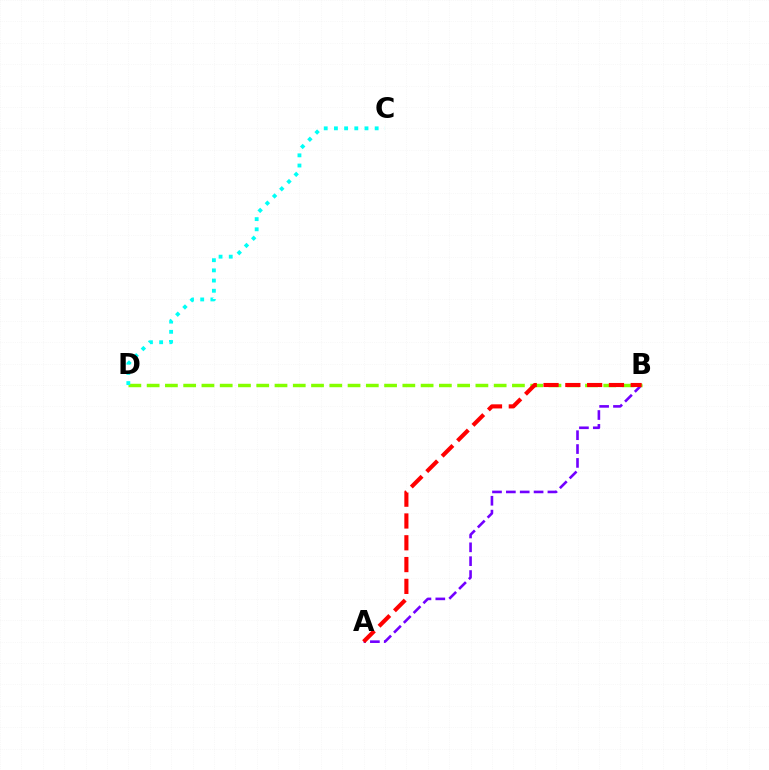{('A', 'B'): [{'color': '#7200ff', 'line_style': 'dashed', 'thickness': 1.88}, {'color': '#ff0000', 'line_style': 'dashed', 'thickness': 2.96}], ('B', 'D'): [{'color': '#84ff00', 'line_style': 'dashed', 'thickness': 2.48}], ('C', 'D'): [{'color': '#00fff6', 'line_style': 'dotted', 'thickness': 2.77}]}